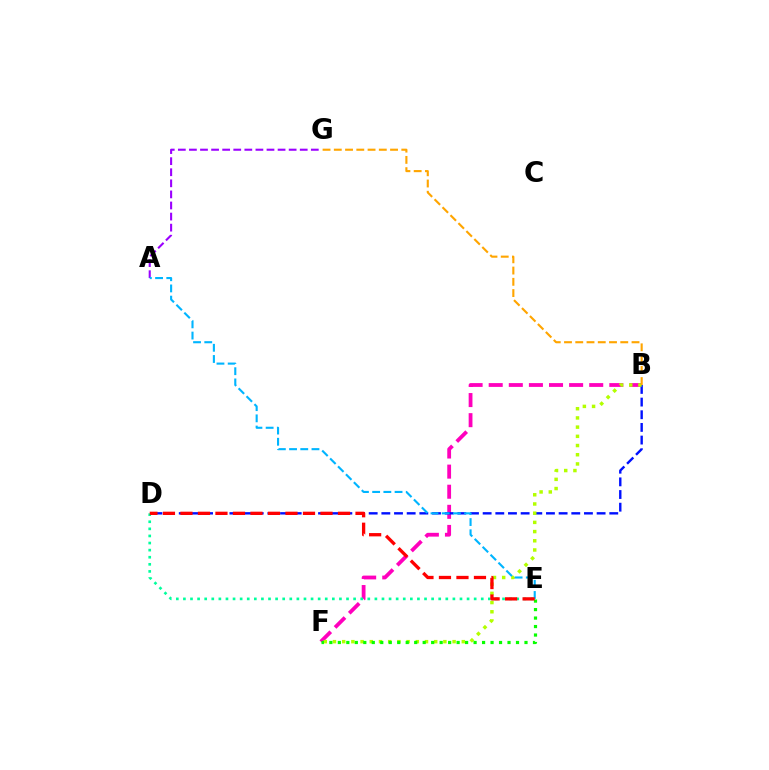{('B', 'F'): [{'color': '#ff00bd', 'line_style': 'dashed', 'thickness': 2.73}, {'color': '#b3ff00', 'line_style': 'dotted', 'thickness': 2.5}], ('B', 'D'): [{'color': '#0010ff', 'line_style': 'dashed', 'thickness': 1.72}], ('D', 'E'): [{'color': '#00ff9d', 'line_style': 'dotted', 'thickness': 1.93}, {'color': '#ff0000', 'line_style': 'dashed', 'thickness': 2.38}], ('A', 'G'): [{'color': '#9b00ff', 'line_style': 'dashed', 'thickness': 1.51}], ('B', 'G'): [{'color': '#ffa500', 'line_style': 'dashed', 'thickness': 1.53}], ('E', 'F'): [{'color': '#08ff00', 'line_style': 'dotted', 'thickness': 2.31}], ('A', 'E'): [{'color': '#00b5ff', 'line_style': 'dashed', 'thickness': 1.52}]}